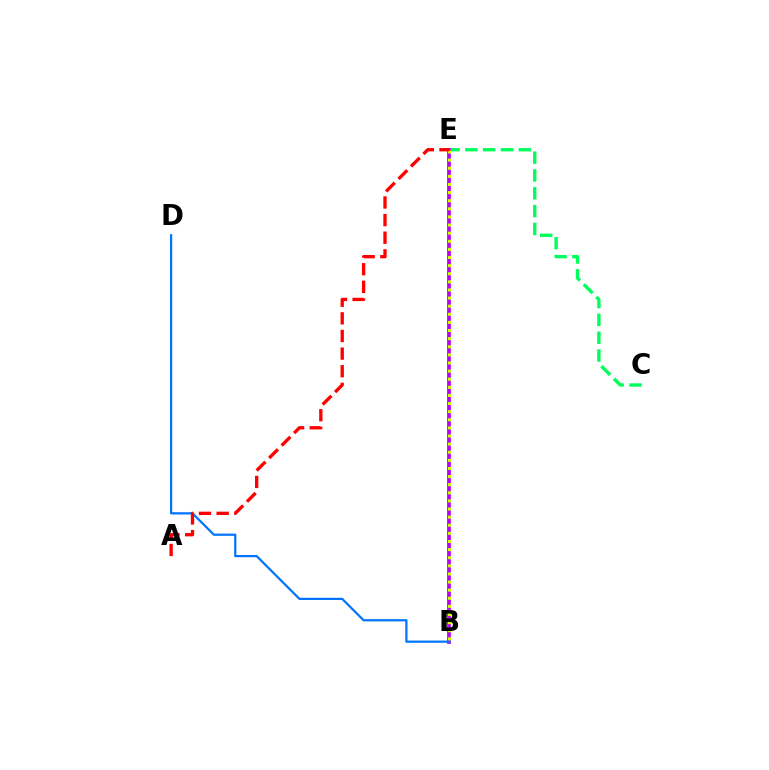{('C', 'E'): [{'color': '#00ff5c', 'line_style': 'dashed', 'thickness': 2.42}], ('B', 'E'): [{'color': '#b900ff', 'line_style': 'solid', 'thickness': 2.69}, {'color': '#d1ff00', 'line_style': 'dotted', 'thickness': 2.2}], ('B', 'D'): [{'color': '#0074ff', 'line_style': 'solid', 'thickness': 1.6}], ('A', 'E'): [{'color': '#ff0000', 'line_style': 'dashed', 'thickness': 2.4}]}